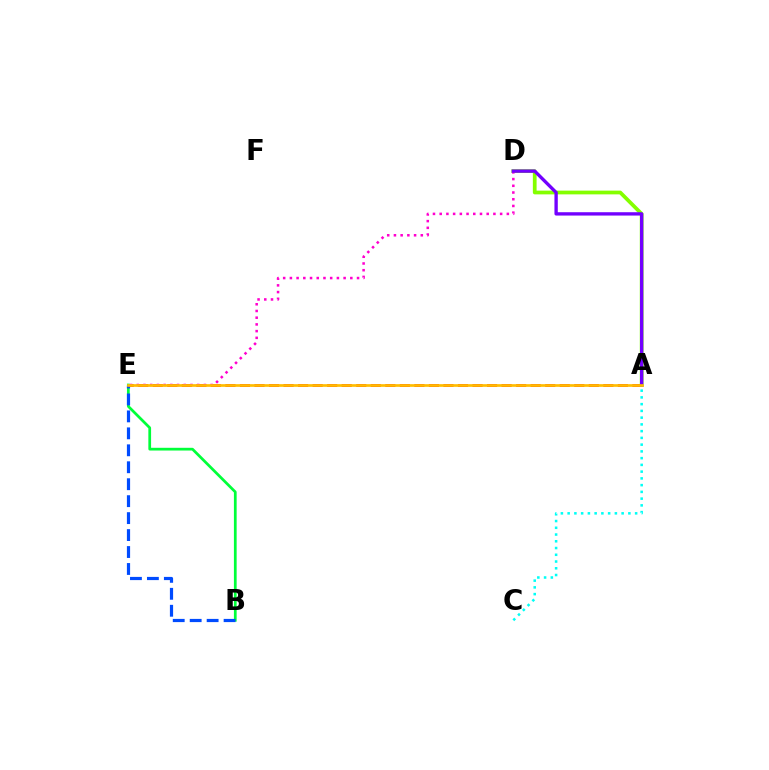{('A', 'E'): [{'color': '#ff0000', 'line_style': 'dashed', 'thickness': 1.97}, {'color': '#ffbd00', 'line_style': 'solid', 'thickness': 1.93}], ('B', 'E'): [{'color': '#00ff39', 'line_style': 'solid', 'thickness': 1.97}, {'color': '#004bff', 'line_style': 'dashed', 'thickness': 2.3}], ('A', 'D'): [{'color': '#84ff00', 'line_style': 'solid', 'thickness': 2.69}, {'color': '#7200ff', 'line_style': 'solid', 'thickness': 2.4}], ('A', 'C'): [{'color': '#00fff6', 'line_style': 'dotted', 'thickness': 1.83}], ('D', 'E'): [{'color': '#ff00cf', 'line_style': 'dotted', 'thickness': 1.82}]}